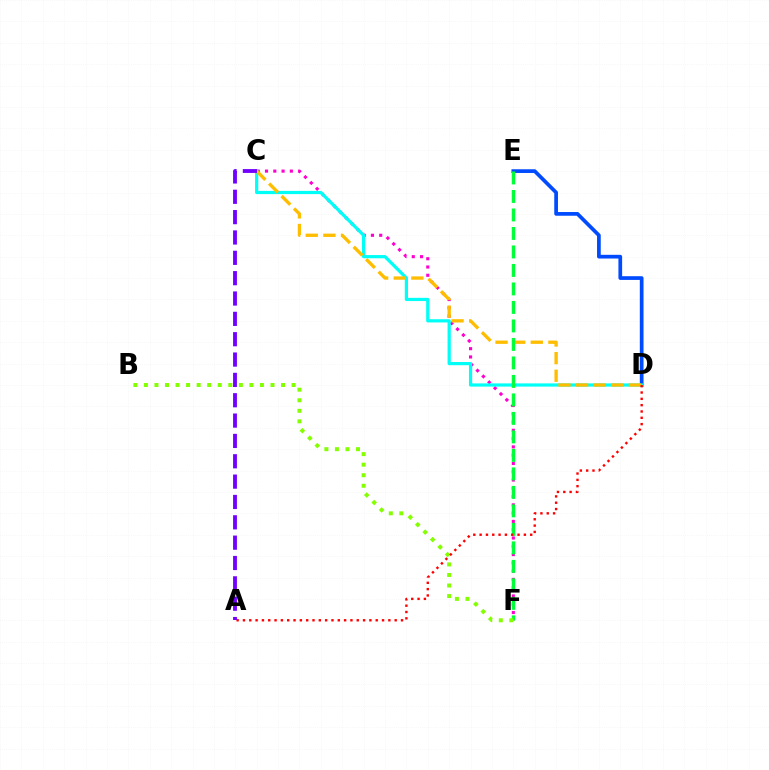{('D', 'E'): [{'color': '#004bff', 'line_style': 'solid', 'thickness': 2.67}], ('C', 'F'): [{'color': '#ff00cf', 'line_style': 'dotted', 'thickness': 2.25}], ('C', 'D'): [{'color': '#00fff6', 'line_style': 'solid', 'thickness': 2.31}, {'color': '#ffbd00', 'line_style': 'dashed', 'thickness': 2.39}], ('E', 'F'): [{'color': '#00ff39', 'line_style': 'dashed', 'thickness': 2.51}], ('B', 'F'): [{'color': '#84ff00', 'line_style': 'dotted', 'thickness': 2.87}], ('A', 'D'): [{'color': '#ff0000', 'line_style': 'dotted', 'thickness': 1.72}], ('A', 'C'): [{'color': '#7200ff', 'line_style': 'dashed', 'thickness': 2.76}]}